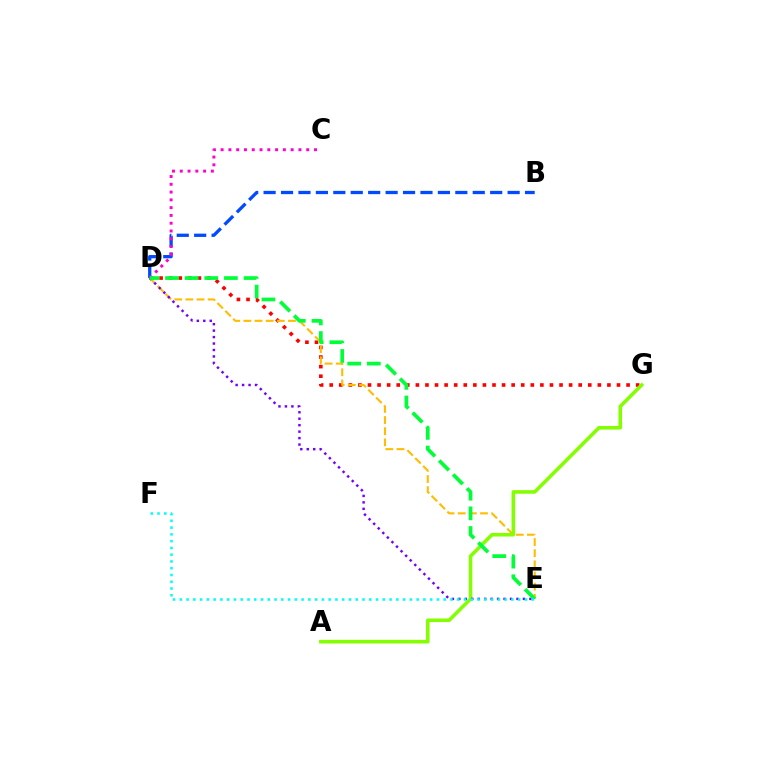{('B', 'D'): [{'color': '#004bff', 'line_style': 'dashed', 'thickness': 2.37}], ('D', 'G'): [{'color': '#ff0000', 'line_style': 'dotted', 'thickness': 2.6}], ('C', 'D'): [{'color': '#ff00cf', 'line_style': 'dotted', 'thickness': 2.11}], ('D', 'E'): [{'color': '#ffbd00', 'line_style': 'dashed', 'thickness': 1.51}, {'color': '#7200ff', 'line_style': 'dotted', 'thickness': 1.76}, {'color': '#00ff39', 'line_style': 'dashed', 'thickness': 2.67}], ('A', 'G'): [{'color': '#84ff00', 'line_style': 'solid', 'thickness': 2.57}], ('E', 'F'): [{'color': '#00fff6', 'line_style': 'dotted', 'thickness': 1.84}]}